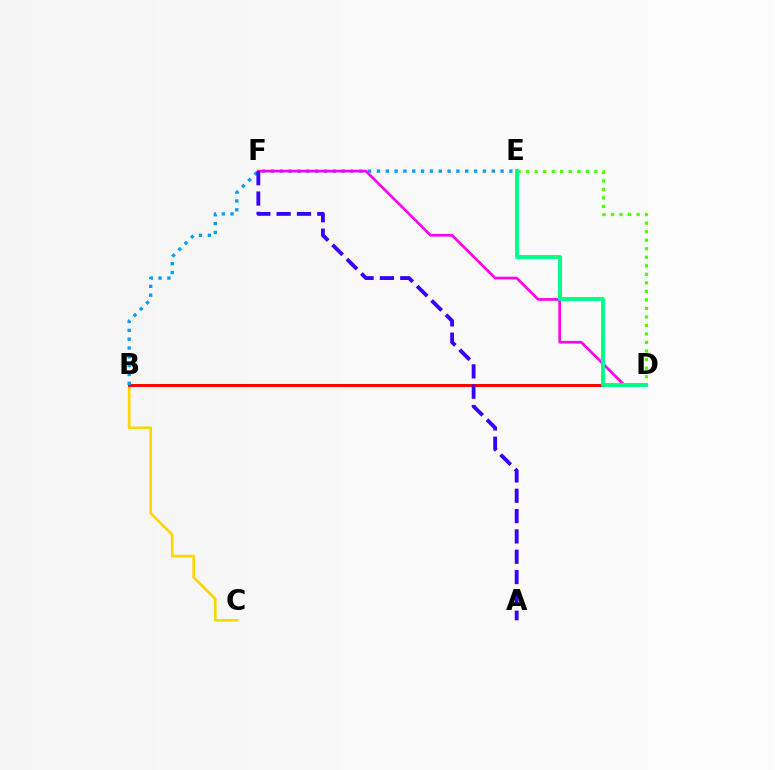{('B', 'C'): [{'color': '#ffd500', 'line_style': 'solid', 'thickness': 1.91}], ('B', 'D'): [{'color': '#ff0000', 'line_style': 'solid', 'thickness': 2.13}], ('B', 'E'): [{'color': '#009eff', 'line_style': 'dotted', 'thickness': 2.4}], ('D', 'F'): [{'color': '#ff00ed', 'line_style': 'solid', 'thickness': 1.94}], ('D', 'E'): [{'color': '#4fff00', 'line_style': 'dotted', 'thickness': 2.32}, {'color': '#00ff86', 'line_style': 'solid', 'thickness': 2.82}], ('A', 'F'): [{'color': '#3700ff', 'line_style': 'dashed', 'thickness': 2.76}]}